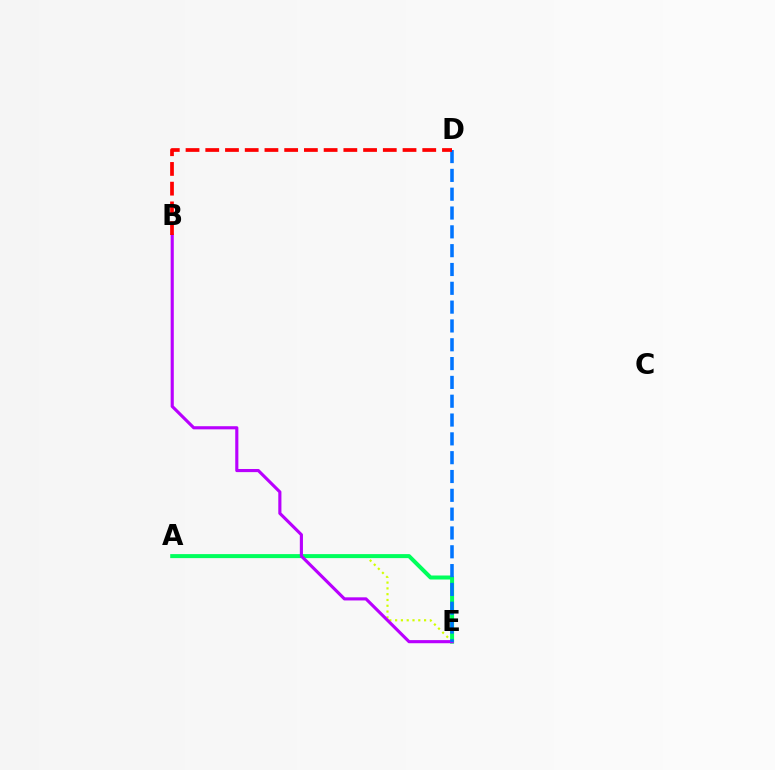{('A', 'E'): [{'color': '#d1ff00', 'line_style': 'dotted', 'thickness': 1.57}, {'color': '#00ff5c', 'line_style': 'solid', 'thickness': 2.89}], ('B', 'E'): [{'color': '#b900ff', 'line_style': 'solid', 'thickness': 2.25}], ('D', 'E'): [{'color': '#0074ff', 'line_style': 'dashed', 'thickness': 2.56}], ('B', 'D'): [{'color': '#ff0000', 'line_style': 'dashed', 'thickness': 2.68}]}